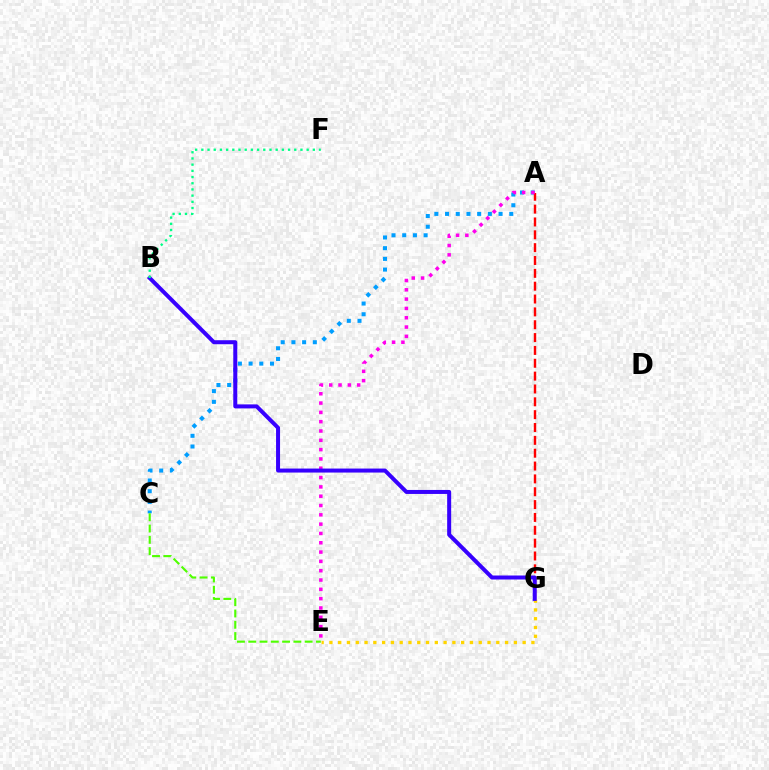{('E', 'G'): [{'color': '#ffd500', 'line_style': 'dotted', 'thickness': 2.39}], ('A', 'C'): [{'color': '#009eff', 'line_style': 'dotted', 'thickness': 2.91}], ('A', 'G'): [{'color': '#ff0000', 'line_style': 'dashed', 'thickness': 1.75}], ('A', 'E'): [{'color': '#ff00ed', 'line_style': 'dotted', 'thickness': 2.53}], ('B', 'G'): [{'color': '#3700ff', 'line_style': 'solid', 'thickness': 2.88}], ('B', 'F'): [{'color': '#00ff86', 'line_style': 'dotted', 'thickness': 1.68}], ('C', 'E'): [{'color': '#4fff00', 'line_style': 'dashed', 'thickness': 1.53}]}